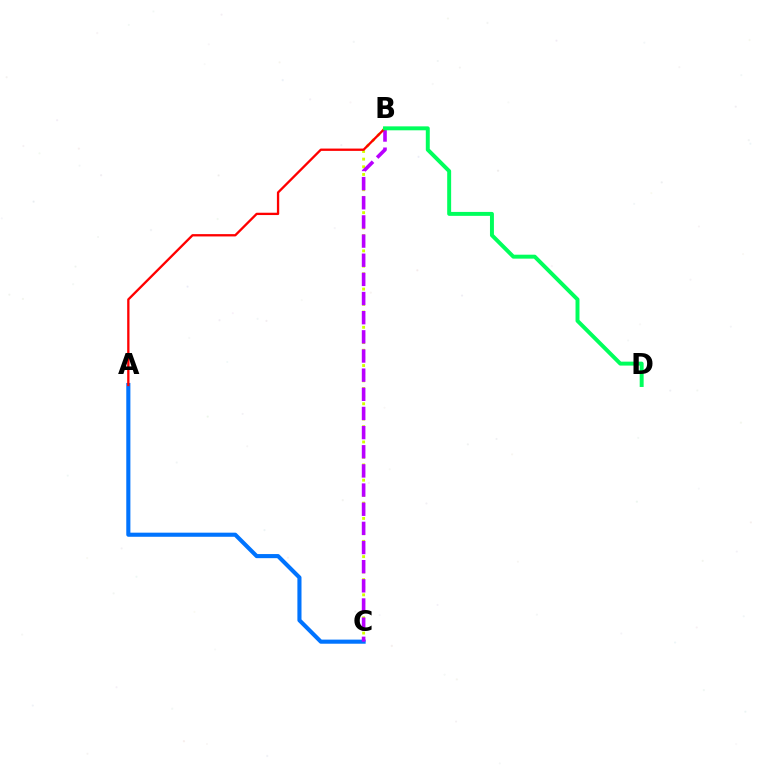{('B', 'C'): [{'color': '#d1ff00', 'line_style': 'dotted', 'thickness': 2.08}, {'color': '#b900ff', 'line_style': 'dashed', 'thickness': 2.6}], ('A', 'C'): [{'color': '#0074ff', 'line_style': 'solid', 'thickness': 2.95}], ('A', 'B'): [{'color': '#ff0000', 'line_style': 'solid', 'thickness': 1.67}], ('B', 'D'): [{'color': '#00ff5c', 'line_style': 'solid', 'thickness': 2.84}]}